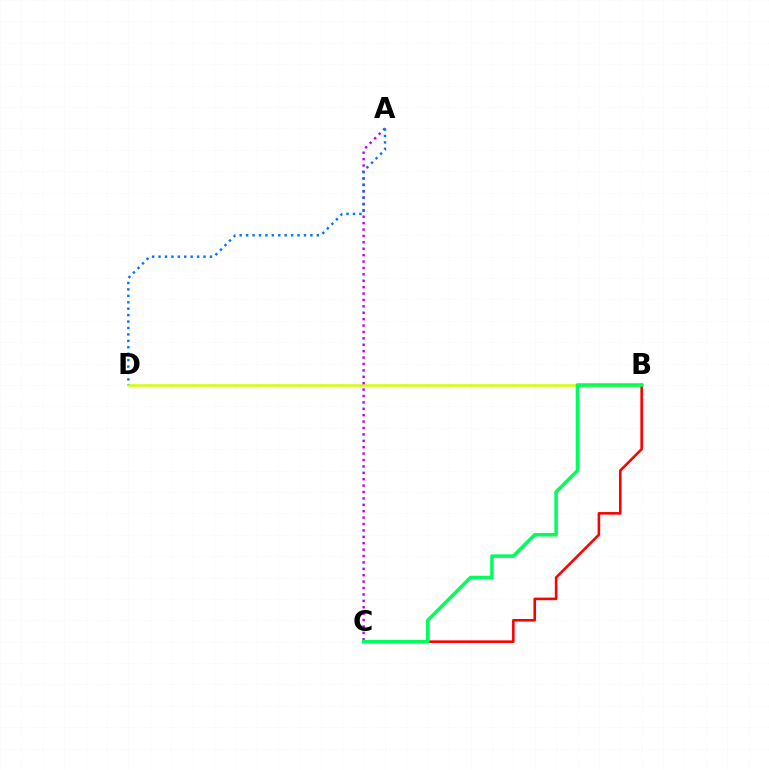{('B', 'D'): [{'color': '#d1ff00', 'line_style': 'solid', 'thickness': 1.82}], ('A', 'C'): [{'color': '#b900ff', 'line_style': 'dotted', 'thickness': 1.74}], ('B', 'C'): [{'color': '#ff0000', 'line_style': 'solid', 'thickness': 1.86}, {'color': '#00ff5c', 'line_style': 'solid', 'thickness': 2.55}], ('A', 'D'): [{'color': '#0074ff', 'line_style': 'dotted', 'thickness': 1.75}]}